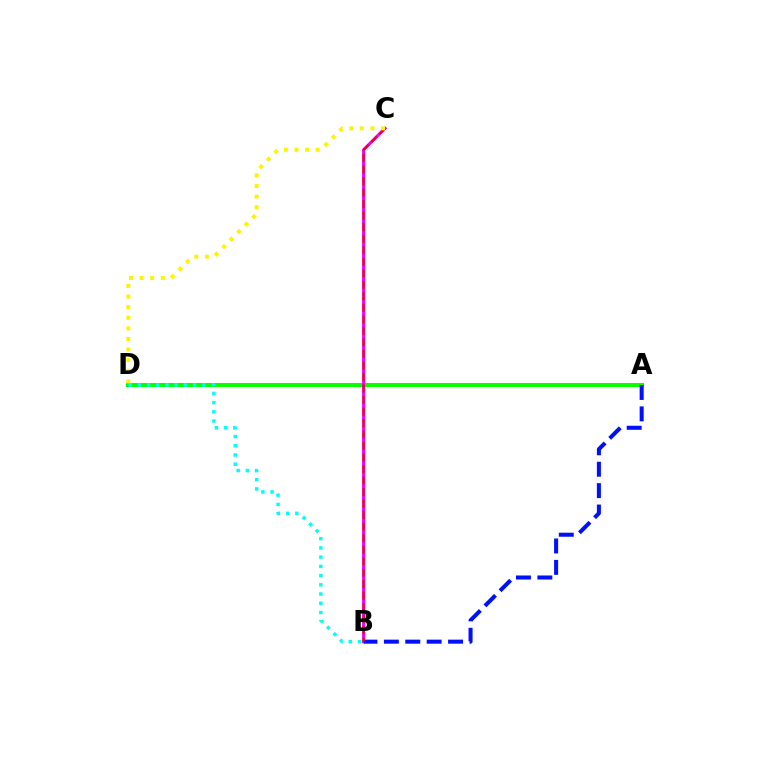{('A', 'D'): [{'color': '#08ff00', 'line_style': 'solid', 'thickness': 2.9}], ('B', 'C'): [{'color': '#ee00ff', 'line_style': 'solid', 'thickness': 2.19}, {'color': '#ff0000', 'line_style': 'dashed', 'thickness': 1.56}], ('B', 'D'): [{'color': '#00fff6', 'line_style': 'dotted', 'thickness': 2.51}], ('A', 'B'): [{'color': '#0010ff', 'line_style': 'dashed', 'thickness': 2.91}], ('C', 'D'): [{'color': '#fcf500', 'line_style': 'dotted', 'thickness': 2.88}]}